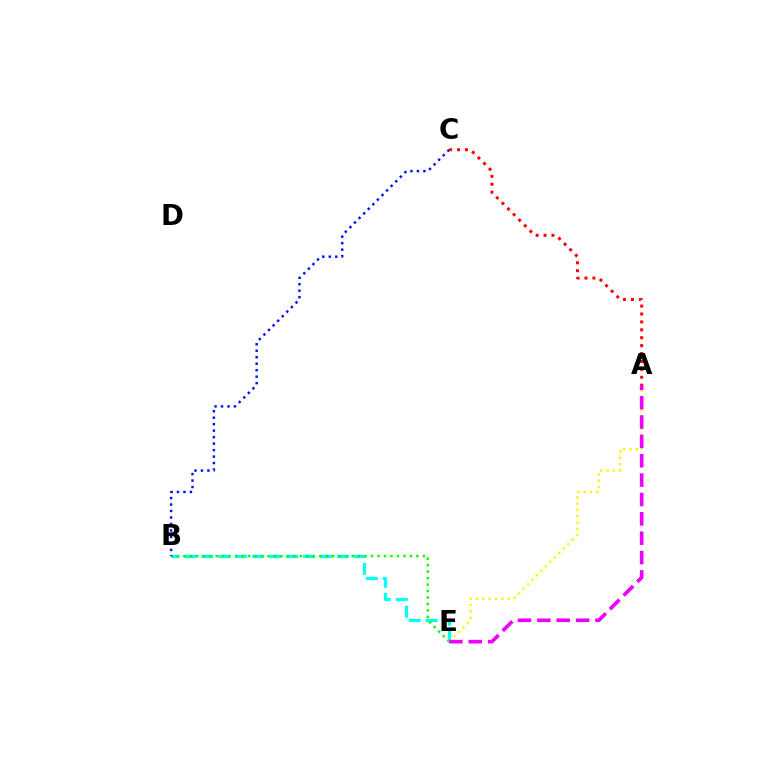{('B', 'E'): [{'color': '#00fff6', 'line_style': 'dashed', 'thickness': 2.3}, {'color': '#08ff00', 'line_style': 'dotted', 'thickness': 1.76}], ('A', 'E'): [{'color': '#fcf500', 'line_style': 'dotted', 'thickness': 1.72}, {'color': '#ee00ff', 'line_style': 'dashed', 'thickness': 2.63}], ('B', 'C'): [{'color': '#0010ff', 'line_style': 'dotted', 'thickness': 1.76}], ('A', 'C'): [{'color': '#ff0000', 'line_style': 'dotted', 'thickness': 2.15}]}